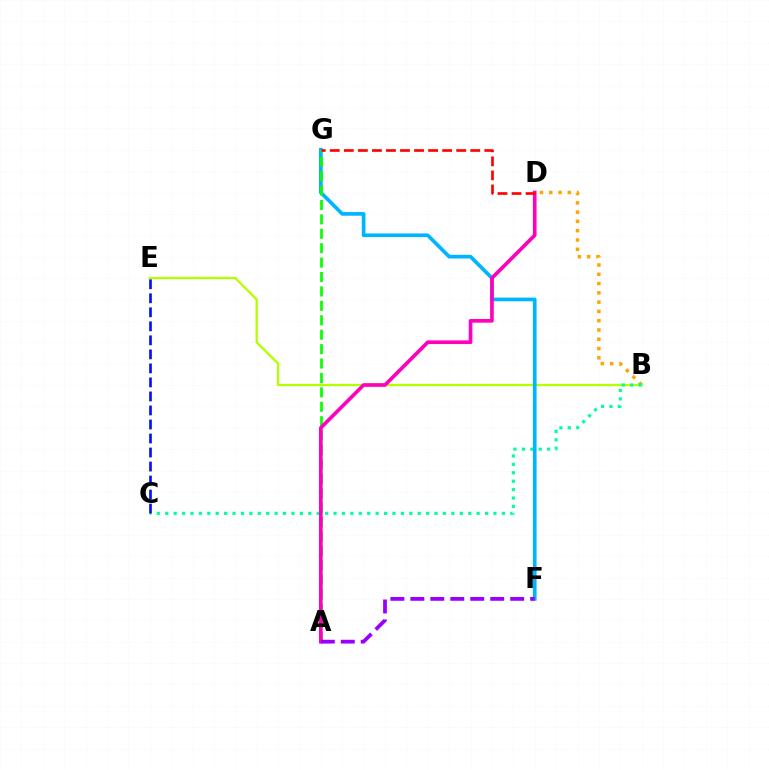{('B', 'D'): [{'color': '#ffa500', 'line_style': 'dotted', 'thickness': 2.52}], ('B', 'E'): [{'color': '#b3ff00', 'line_style': 'solid', 'thickness': 1.64}], ('B', 'C'): [{'color': '#00ff9d', 'line_style': 'dotted', 'thickness': 2.29}], ('F', 'G'): [{'color': '#00b5ff', 'line_style': 'solid', 'thickness': 2.65}], ('A', 'G'): [{'color': '#08ff00', 'line_style': 'dashed', 'thickness': 1.96}], ('C', 'E'): [{'color': '#0010ff', 'line_style': 'dashed', 'thickness': 1.9}], ('A', 'D'): [{'color': '#ff00bd', 'line_style': 'solid', 'thickness': 2.64}], ('D', 'G'): [{'color': '#ff0000', 'line_style': 'dashed', 'thickness': 1.91}], ('A', 'F'): [{'color': '#9b00ff', 'line_style': 'dashed', 'thickness': 2.71}]}